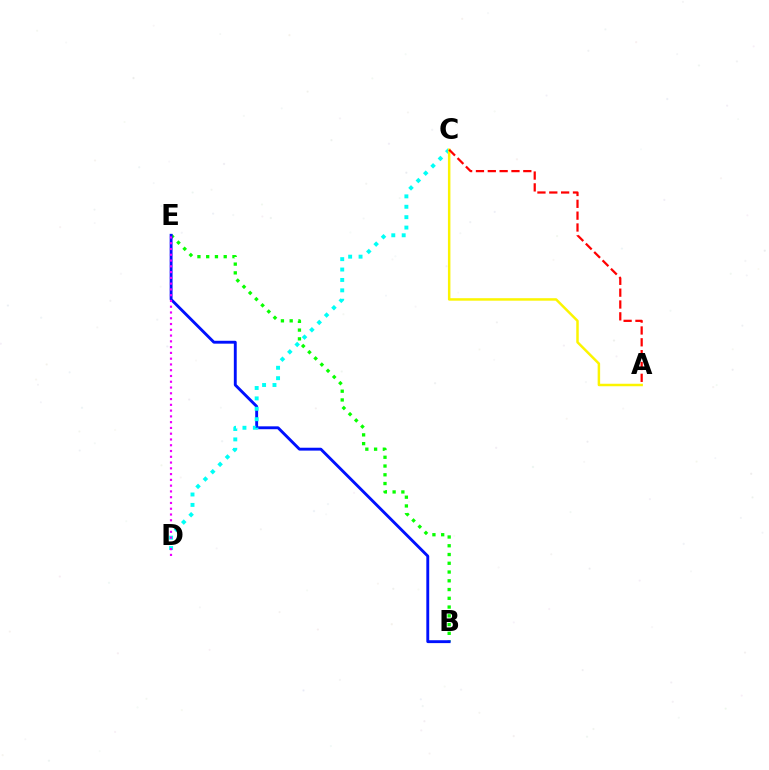{('B', 'E'): [{'color': '#08ff00', 'line_style': 'dotted', 'thickness': 2.38}, {'color': '#0010ff', 'line_style': 'solid', 'thickness': 2.08}], ('C', 'D'): [{'color': '#00fff6', 'line_style': 'dotted', 'thickness': 2.83}], ('D', 'E'): [{'color': '#ee00ff', 'line_style': 'dotted', 'thickness': 1.57}], ('A', 'C'): [{'color': '#fcf500', 'line_style': 'solid', 'thickness': 1.79}, {'color': '#ff0000', 'line_style': 'dashed', 'thickness': 1.61}]}